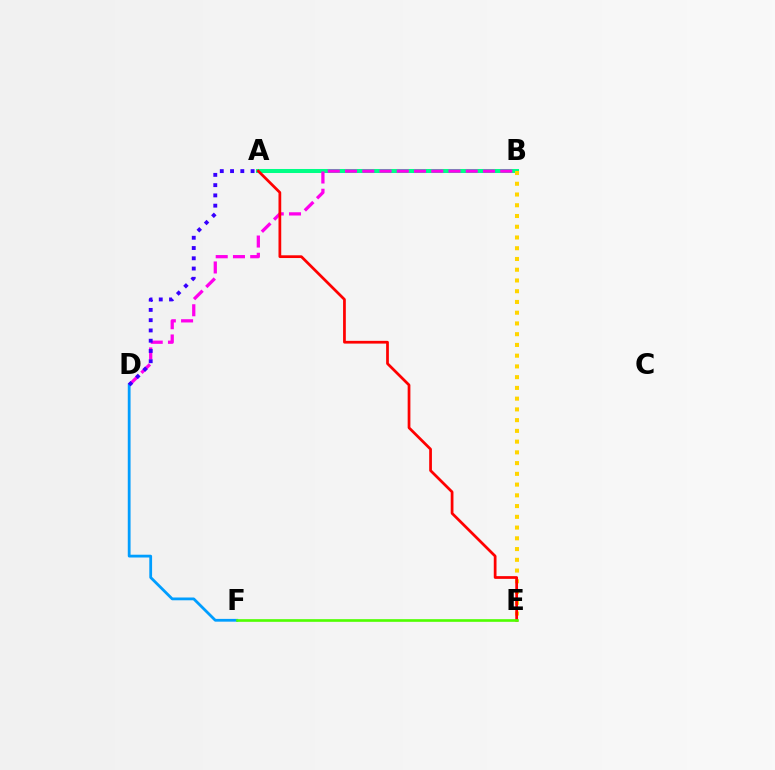{('A', 'B'): [{'color': '#00ff86', 'line_style': 'solid', 'thickness': 2.89}], ('B', 'D'): [{'color': '#ff00ed', 'line_style': 'dashed', 'thickness': 2.34}], ('B', 'E'): [{'color': '#ffd500', 'line_style': 'dotted', 'thickness': 2.92}], ('D', 'F'): [{'color': '#009eff', 'line_style': 'solid', 'thickness': 2.0}], ('A', 'E'): [{'color': '#ff0000', 'line_style': 'solid', 'thickness': 1.97}], ('A', 'D'): [{'color': '#3700ff', 'line_style': 'dotted', 'thickness': 2.79}], ('E', 'F'): [{'color': '#4fff00', 'line_style': 'solid', 'thickness': 1.9}]}